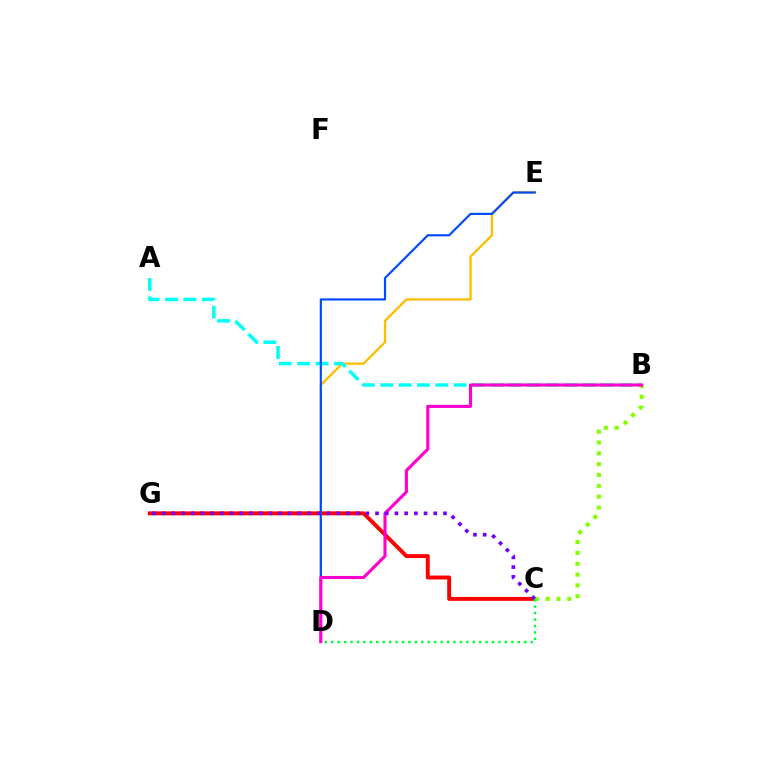{('C', 'G'): [{'color': '#ff0000', 'line_style': 'solid', 'thickness': 2.83}, {'color': '#7200ff', 'line_style': 'dotted', 'thickness': 2.64}], ('D', 'E'): [{'color': '#ffbd00', 'line_style': 'solid', 'thickness': 1.66}, {'color': '#004bff', 'line_style': 'solid', 'thickness': 1.56}], ('A', 'B'): [{'color': '#00fff6', 'line_style': 'dashed', 'thickness': 2.5}], ('B', 'C'): [{'color': '#84ff00', 'line_style': 'dotted', 'thickness': 2.95}], ('B', 'D'): [{'color': '#ff00cf', 'line_style': 'solid', 'thickness': 2.24}], ('C', 'D'): [{'color': '#00ff39', 'line_style': 'dotted', 'thickness': 1.75}]}